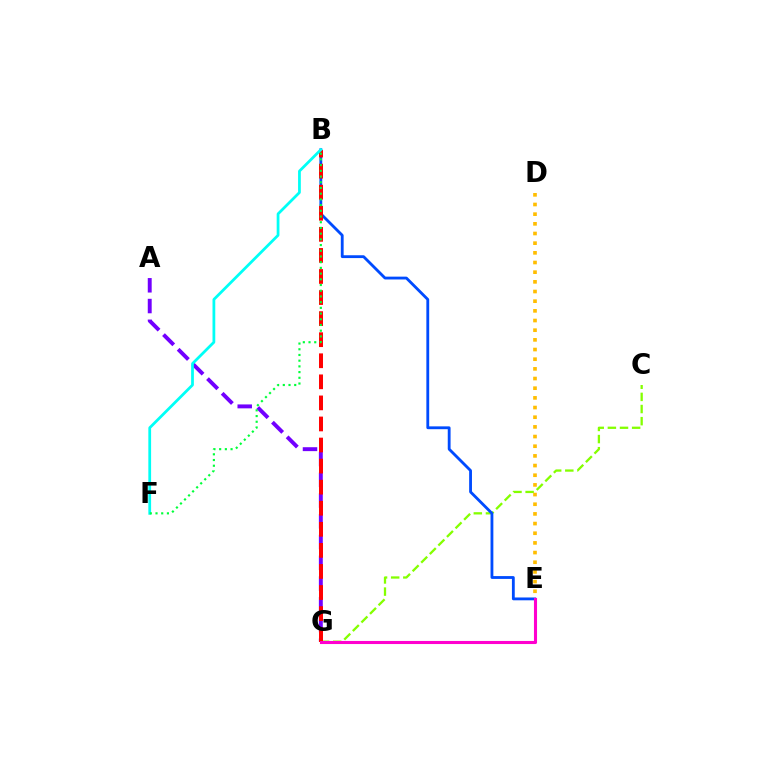{('C', 'G'): [{'color': '#84ff00', 'line_style': 'dashed', 'thickness': 1.65}], ('A', 'G'): [{'color': '#7200ff', 'line_style': 'dashed', 'thickness': 2.82}], ('B', 'E'): [{'color': '#004bff', 'line_style': 'solid', 'thickness': 2.03}], ('B', 'G'): [{'color': '#ff0000', 'line_style': 'dashed', 'thickness': 2.86}], ('E', 'G'): [{'color': '#ff00cf', 'line_style': 'solid', 'thickness': 2.22}], ('D', 'E'): [{'color': '#ffbd00', 'line_style': 'dotted', 'thickness': 2.63}], ('B', 'F'): [{'color': '#00fff6', 'line_style': 'solid', 'thickness': 1.99}, {'color': '#00ff39', 'line_style': 'dotted', 'thickness': 1.55}]}